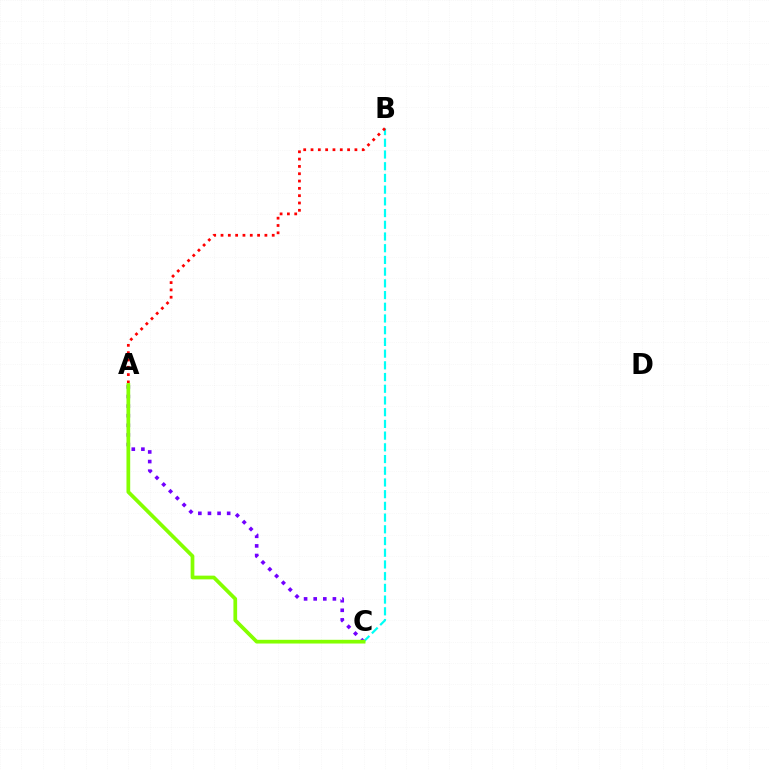{('A', 'C'): [{'color': '#7200ff', 'line_style': 'dotted', 'thickness': 2.61}, {'color': '#84ff00', 'line_style': 'solid', 'thickness': 2.68}], ('B', 'C'): [{'color': '#00fff6', 'line_style': 'dashed', 'thickness': 1.59}], ('A', 'B'): [{'color': '#ff0000', 'line_style': 'dotted', 'thickness': 1.99}]}